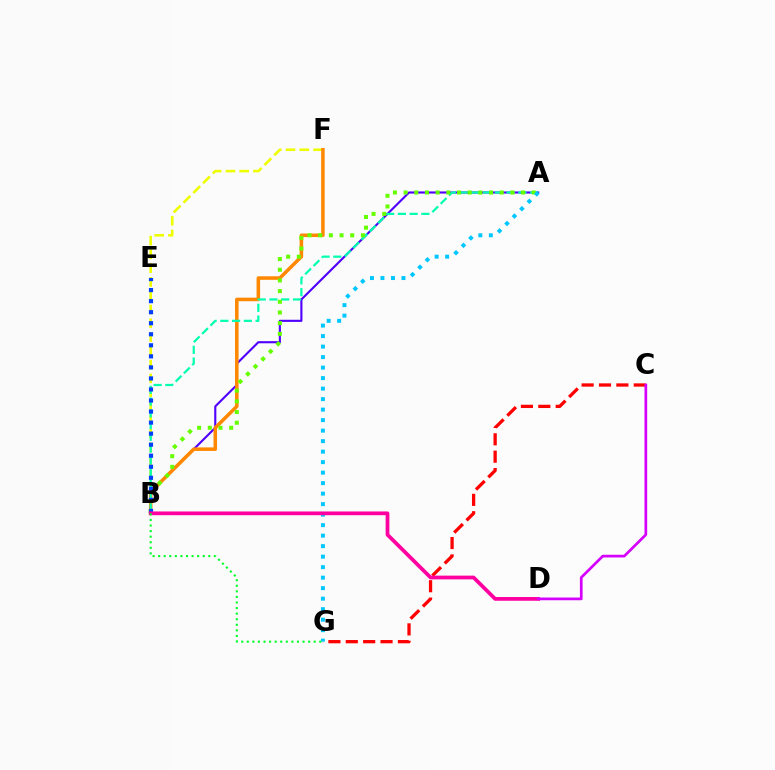{('B', 'F'): [{'color': '#eeff00', 'line_style': 'dashed', 'thickness': 1.87}, {'color': '#ff8800', 'line_style': 'solid', 'thickness': 2.54}], ('A', 'B'): [{'color': '#4f00ff', 'line_style': 'solid', 'thickness': 1.52}, {'color': '#00ffaf', 'line_style': 'dashed', 'thickness': 1.6}, {'color': '#66ff00', 'line_style': 'dotted', 'thickness': 2.9}], ('C', 'G'): [{'color': '#ff0000', 'line_style': 'dashed', 'thickness': 2.36}], ('A', 'G'): [{'color': '#00c7ff', 'line_style': 'dotted', 'thickness': 2.85}], ('B', 'E'): [{'color': '#003fff', 'line_style': 'dotted', 'thickness': 3.0}], ('B', 'D'): [{'color': '#ff00a0', 'line_style': 'solid', 'thickness': 2.69}], ('B', 'G'): [{'color': '#00ff27', 'line_style': 'dotted', 'thickness': 1.51}], ('C', 'D'): [{'color': '#d600ff', 'line_style': 'solid', 'thickness': 1.95}]}